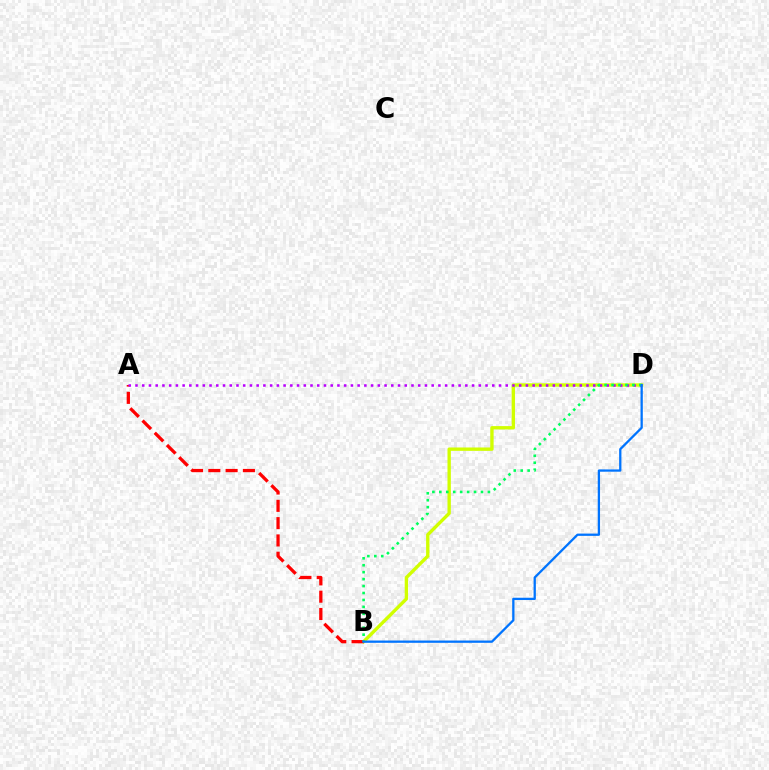{('B', 'D'): [{'color': '#d1ff00', 'line_style': 'solid', 'thickness': 2.42}, {'color': '#00ff5c', 'line_style': 'dotted', 'thickness': 1.89}, {'color': '#0074ff', 'line_style': 'solid', 'thickness': 1.65}], ('A', 'B'): [{'color': '#ff0000', 'line_style': 'dashed', 'thickness': 2.35}], ('A', 'D'): [{'color': '#b900ff', 'line_style': 'dotted', 'thickness': 1.83}]}